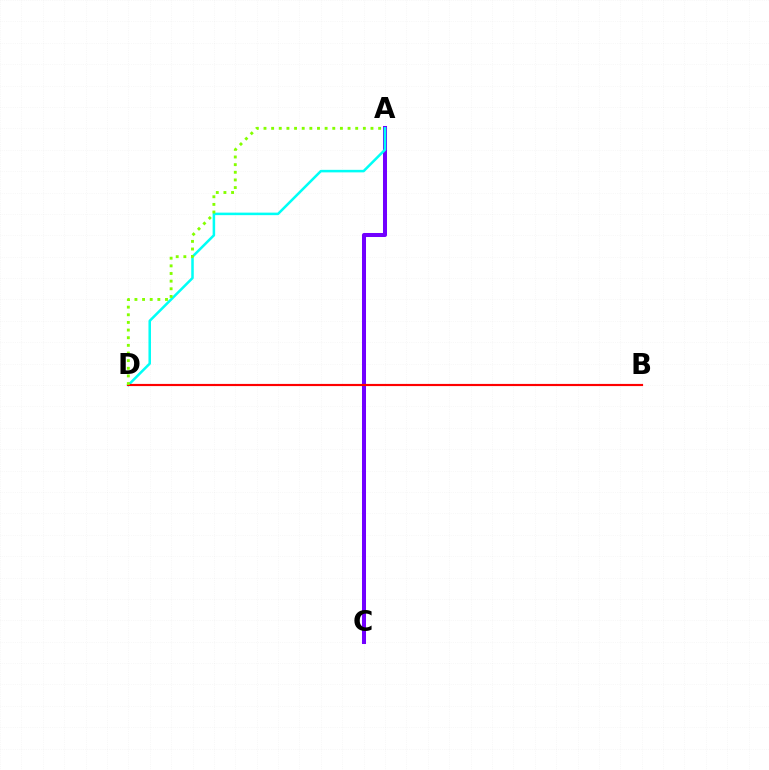{('A', 'C'): [{'color': '#7200ff', 'line_style': 'solid', 'thickness': 2.9}], ('A', 'D'): [{'color': '#00fff6', 'line_style': 'solid', 'thickness': 1.82}, {'color': '#84ff00', 'line_style': 'dotted', 'thickness': 2.08}], ('B', 'D'): [{'color': '#ff0000', 'line_style': 'solid', 'thickness': 1.56}]}